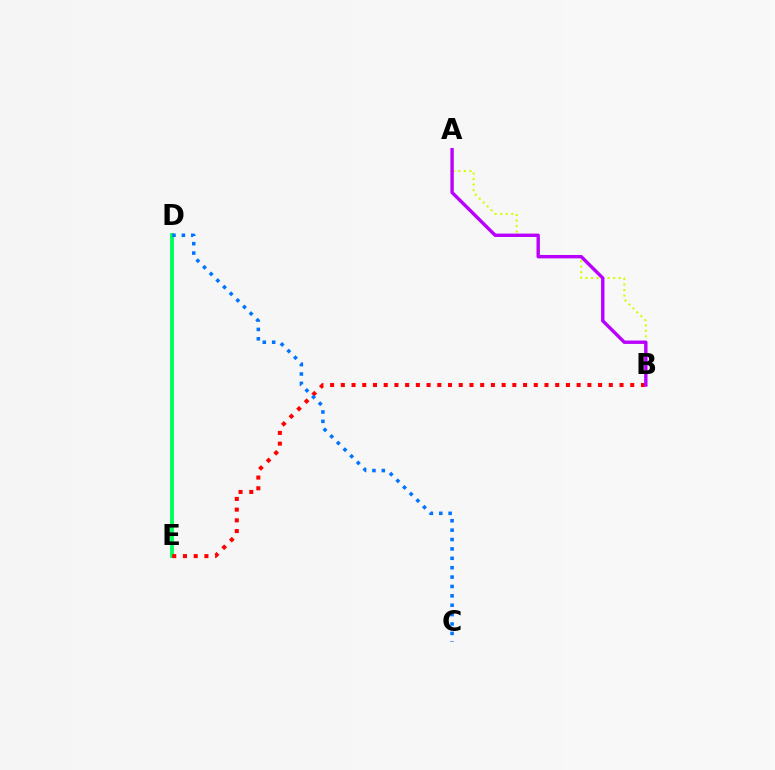{('A', 'B'): [{'color': '#d1ff00', 'line_style': 'dotted', 'thickness': 1.5}, {'color': '#b900ff', 'line_style': 'solid', 'thickness': 2.44}], ('D', 'E'): [{'color': '#00ff5c', 'line_style': 'solid', 'thickness': 2.81}], ('B', 'E'): [{'color': '#ff0000', 'line_style': 'dotted', 'thickness': 2.91}], ('C', 'D'): [{'color': '#0074ff', 'line_style': 'dotted', 'thickness': 2.55}]}